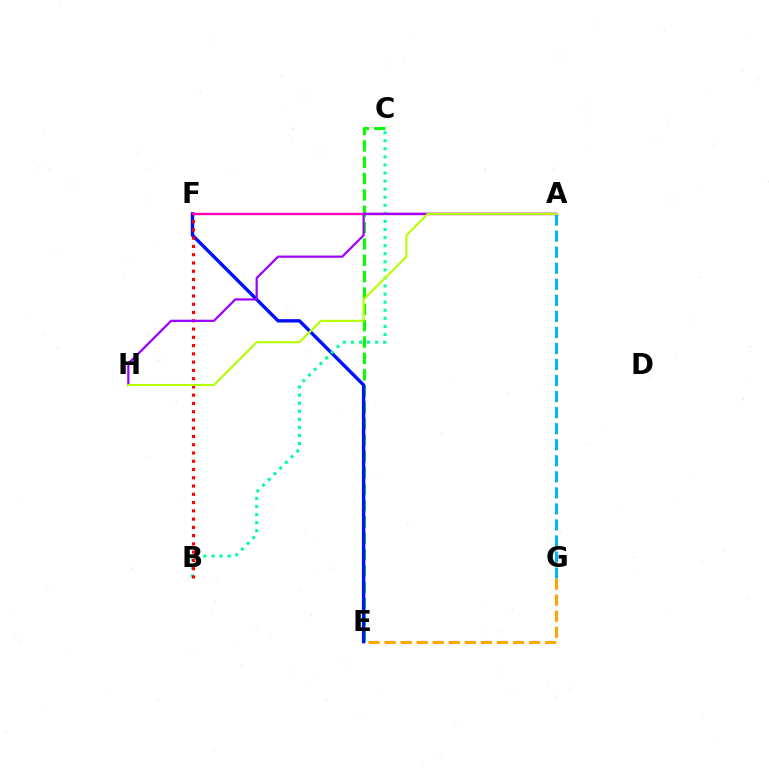{('C', 'E'): [{'color': '#08ff00', 'line_style': 'dashed', 'thickness': 2.22}], ('E', 'F'): [{'color': '#0010ff', 'line_style': 'solid', 'thickness': 2.44}], ('B', 'C'): [{'color': '#00ff9d', 'line_style': 'dotted', 'thickness': 2.19}], ('A', 'F'): [{'color': '#ff00bd', 'line_style': 'solid', 'thickness': 1.73}], ('B', 'F'): [{'color': '#ff0000', 'line_style': 'dotted', 'thickness': 2.24}], ('A', 'G'): [{'color': '#00b5ff', 'line_style': 'dashed', 'thickness': 2.18}], ('A', 'H'): [{'color': '#9b00ff', 'line_style': 'solid', 'thickness': 1.6}, {'color': '#b3ff00', 'line_style': 'solid', 'thickness': 1.51}], ('E', 'G'): [{'color': '#ffa500', 'line_style': 'dashed', 'thickness': 2.18}]}